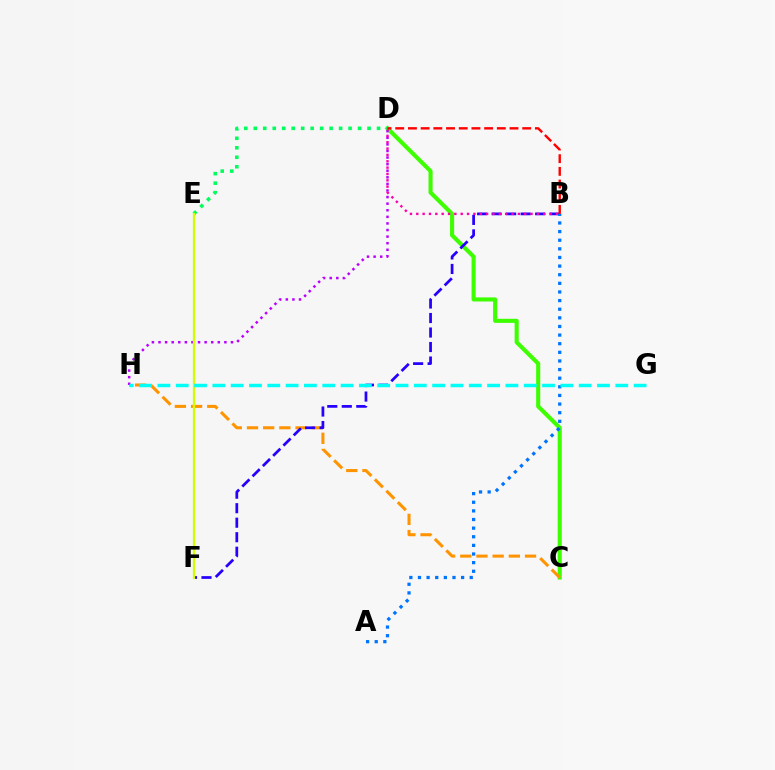{('C', 'D'): [{'color': '#3dff00', 'line_style': 'solid', 'thickness': 2.94}], ('C', 'H'): [{'color': '#ff9400', 'line_style': 'dashed', 'thickness': 2.2}], ('D', 'H'): [{'color': '#b900ff', 'line_style': 'dotted', 'thickness': 1.79}], ('B', 'F'): [{'color': '#2500ff', 'line_style': 'dashed', 'thickness': 1.97}], ('B', 'D'): [{'color': '#ff00ac', 'line_style': 'dotted', 'thickness': 1.72}, {'color': '#ff0000', 'line_style': 'dashed', 'thickness': 1.72}], ('A', 'B'): [{'color': '#0074ff', 'line_style': 'dotted', 'thickness': 2.34}], ('D', 'E'): [{'color': '#00ff5c', 'line_style': 'dotted', 'thickness': 2.58}], ('E', 'F'): [{'color': '#d1ff00', 'line_style': 'solid', 'thickness': 1.64}], ('G', 'H'): [{'color': '#00fff6', 'line_style': 'dashed', 'thickness': 2.49}]}